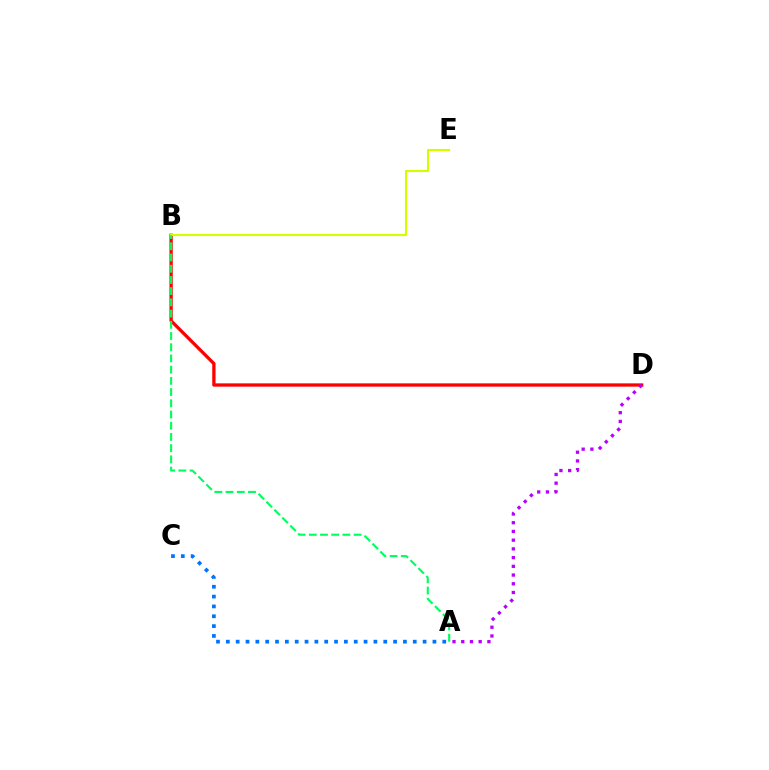{('B', 'D'): [{'color': '#ff0000', 'line_style': 'solid', 'thickness': 2.37}], ('A', 'D'): [{'color': '#b900ff', 'line_style': 'dotted', 'thickness': 2.37}], ('A', 'C'): [{'color': '#0074ff', 'line_style': 'dotted', 'thickness': 2.67}], ('B', 'E'): [{'color': '#d1ff00', 'line_style': 'solid', 'thickness': 1.55}], ('A', 'B'): [{'color': '#00ff5c', 'line_style': 'dashed', 'thickness': 1.52}]}